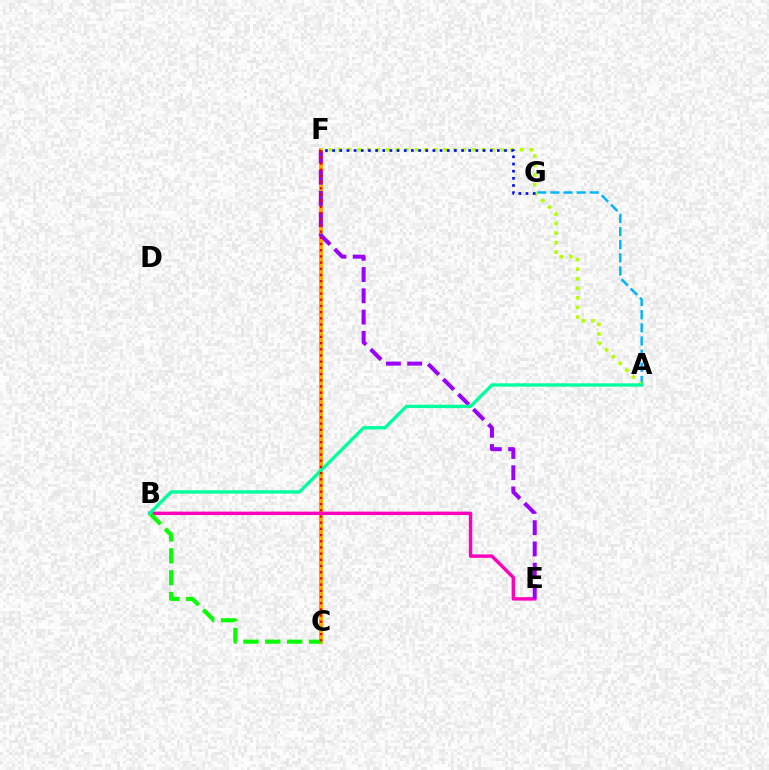{('C', 'F'): [{'color': '#ffa500', 'line_style': 'solid', 'thickness': 2.96}, {'color': '#ff0000', 'line_style': 'dotted', 'thickness': 1.68}], ('A', 'G'): [{'color': '#00b5ff', 'line_style': 'dashed', 'thickness': 1.79}], ('B', 'E'): [{'color': '#ff00bd', 'line_style': 'solid', 'thickness': 2.46}], ('E', 'F'): [{'color': '#9b00ff', 'line_style': 'dashed', 'thickness': 2.89}], ('A', 'F'): [{'color': '#b3ff00', 'line_style': 'dotted', 'thickness': 2.6}], ('F', 'G'): [{'color': '#0010ff', 'line_style': 'dotted', 'thickness': 1.95}], ('B', 'C'): [{'color': '#08ff00', 'line_style': 'dashed', 'thickness': 2.97}], ('A', 'B'): [{'color': '#00ff9d', 'line_style': 'solid', 'thickness': 2.41}]}